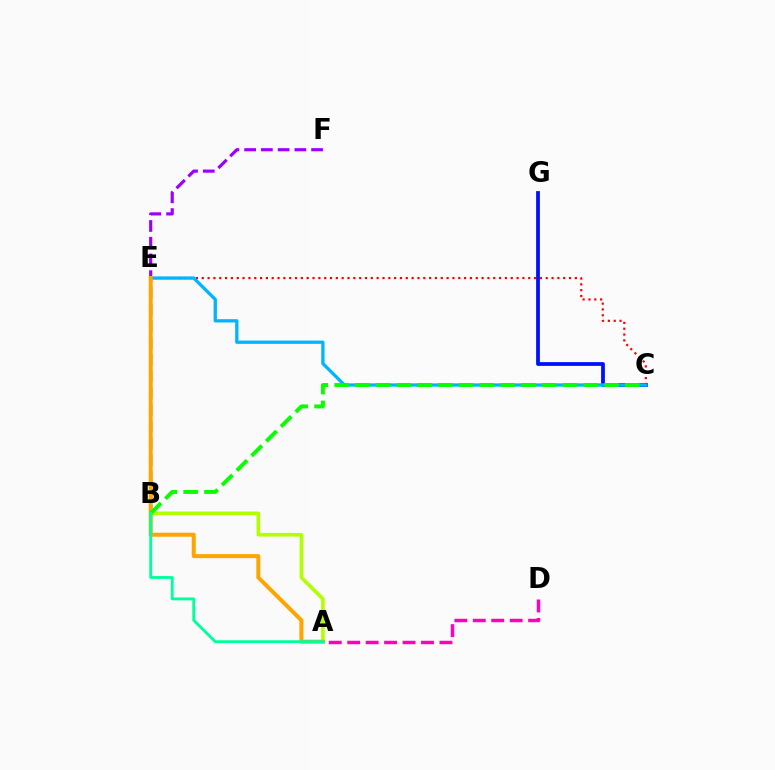{('C', 'E'): [{'color': '#ff0000', 'line_style': 'dotted', 'thickness': 1.58}, {'color': '#00b5ff', 'line_style': 'solid', 'thickness': 2.36}], ('B', 'F'): [{'color': '#9b00ff', 'line_style': 'dashed', 'thickness': 2.27}], ('A', 'D'): [{'color': '#ff00bd', 'line_style': 'dashed', 'thickness': 2.51}], ('A', 'B'): [{'color': '#b3ff00', 'line_style': 'solid', 'thickness': 2.61}, {'color': '#00ff9d', 'line_style': 'solid', 'thickness': 2.04}], ('C', 'G'): [{'color': '#0010ff', 'line_style': 'solid', 'thickness': 2.71}], ('A', 'E'): [{'color': '#ffa500', 'line_style': 'solid', 'thickness': 2.88}], ('B', 'C'): [{'color': '#08ff00', 'line_style': 'dashed', 'thickness': 2.82}]}